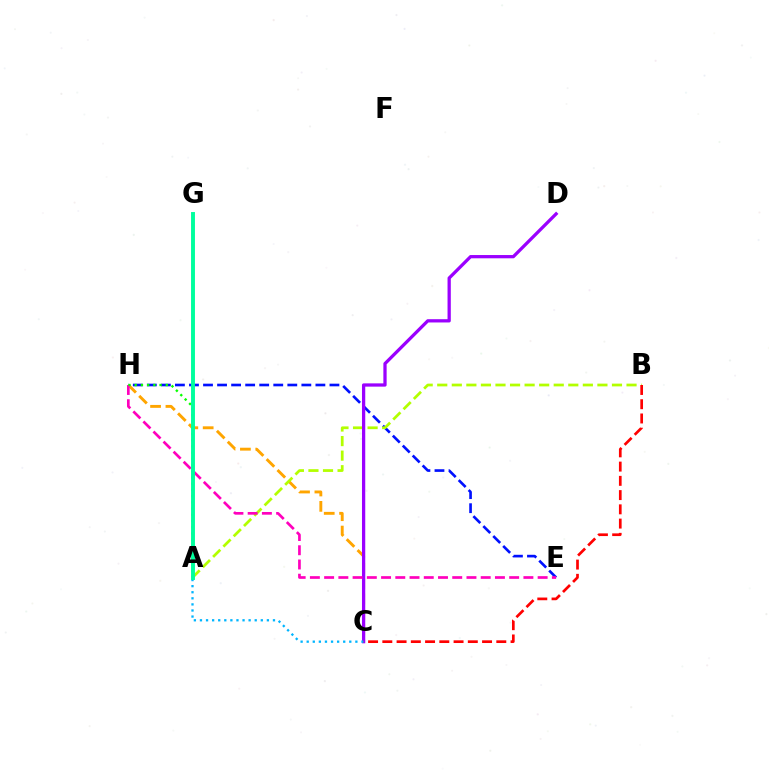{('E', 'H'): [{'color': '#0010ff', 'line_style': 'dashed', 'thickness': 1.91}, {'color': '#ff00bd', 'line_style': 'dashed', 'thickness': 1.93}], ('C', 'H'): [{'color': '#ffa500', 'line_style': 'dashed', 'thickness': 2.09}], ('A', 'B'): [{'color': '#b3ff00', 'line_style': 'dashed', 'thickness': 1.98}], ('C', 'D'): [{'color': '#9b00ff', 'line_style': 'solid', 'thickness': 2.35}], ('A', 'C'): [{'color': '#00b5ff', 'line_style': 'dotted', 'thickness': 1.65}], ('B', 'C'): [{'color': '#ff0000', 'line_style': 'dashed', 'thickness': 1.94}], ('A', 'H'): [{'color': '#08ff00', 'line_style': 'dotted', 'thickness': 1.69}], ('A', 'G'): [{'color': '#00ff9d', 'line_style': 'solid', 'thickness': 2.82}]}